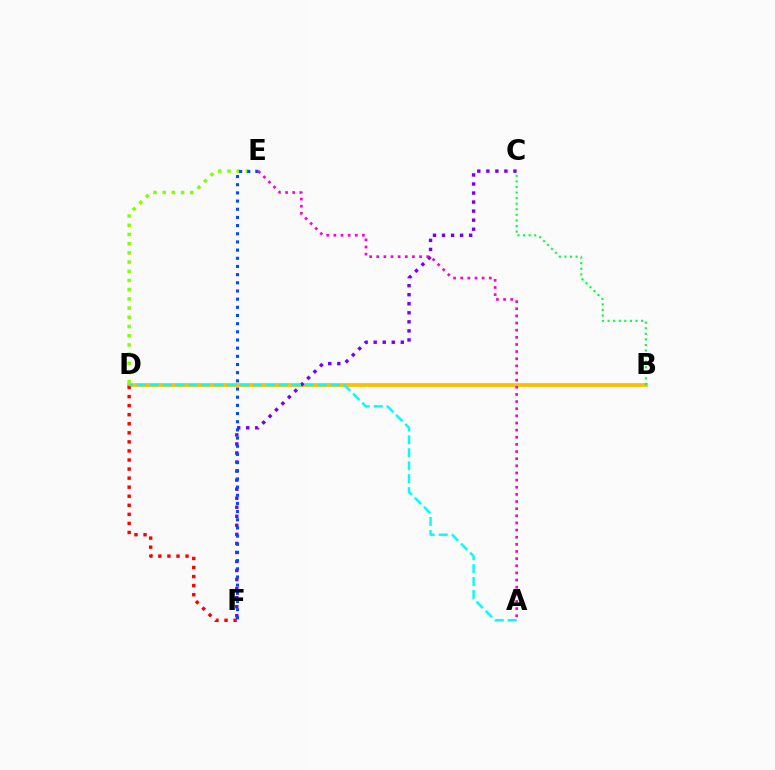{('B', 'D'): [{'color': '#ffbd00', 'line_style': 'solid', 'thickness': 2.71}], ('D', 'E'): [{'color': '#84ff00', 'line_style': 'dotted', 'thickness': 2.5}], ('D', 'F'): [{'color': '#ff0000', 'line_style': 'dotted', 'thickness': 2.46}], ('C', 'F'): [{'color': '#7200ff', 'line_style': 'dotted', 'thickness': 2.46}], ('A', 'D'): [{'color': '#00fff6', 'line_style': 'dashed', 'thickness': 1.76}], ('E', 'F'): [{'color': '#004bff', 'line_style': 'dotted', 'thickness': 2.22}], ('B', 'C'): [{'color': '#00ff39', 'line_style': 'dotted', 'thickness': 1.51}], ('A', 'E'): [{'color': '#ff00cf', 'line_style': 'dotted', 'thickness': 1.94}]}